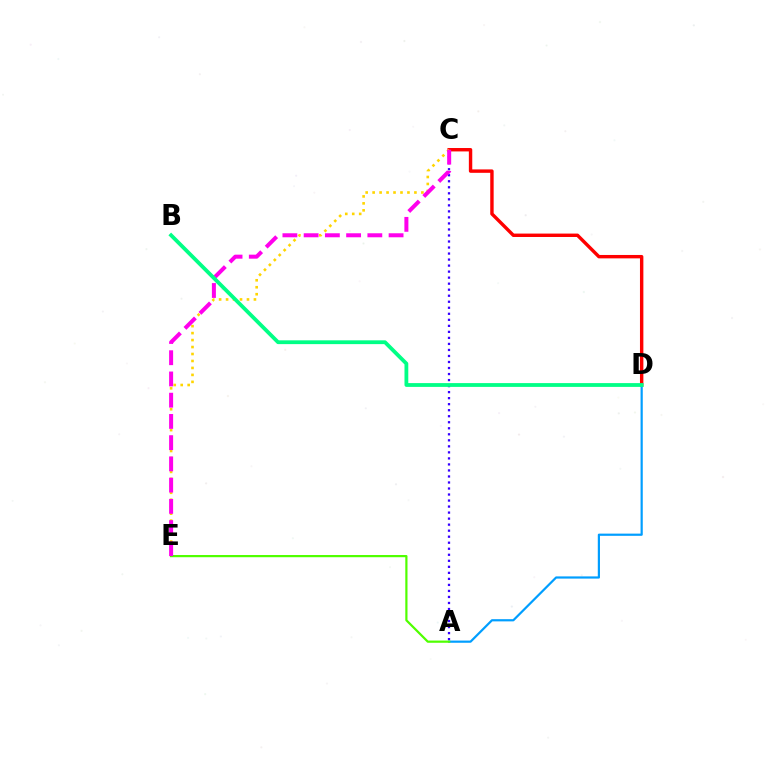{('C', 'D'): [{'color': '#ff0000', 'line_style': 'solid', 'thickness': 2.45}], ('A', 'C'): [{'color': '#3700ff', 'line_style': 'dotted', 'thickness': 1.64}], ('C', 'E'): [{'color': '#ffd500', 'line_style': 'dotted', 'thickness': 1.89}, {'color': '#ff00ed', 'line_style': 'dashed', 'thickness': 2.88}], ('A', 'D'): [{'color': '#009eff', 'line_style': 'solid', 'thickness': 1.58}], ('A', 'E'): [{'color': '#4fff00', 'line_style': 'solid', 'thickness': 1.59}], ('B', 'D'): [{'color': '#00ff86', 'line_style': 'solid', 'thickness': 2.74}]}